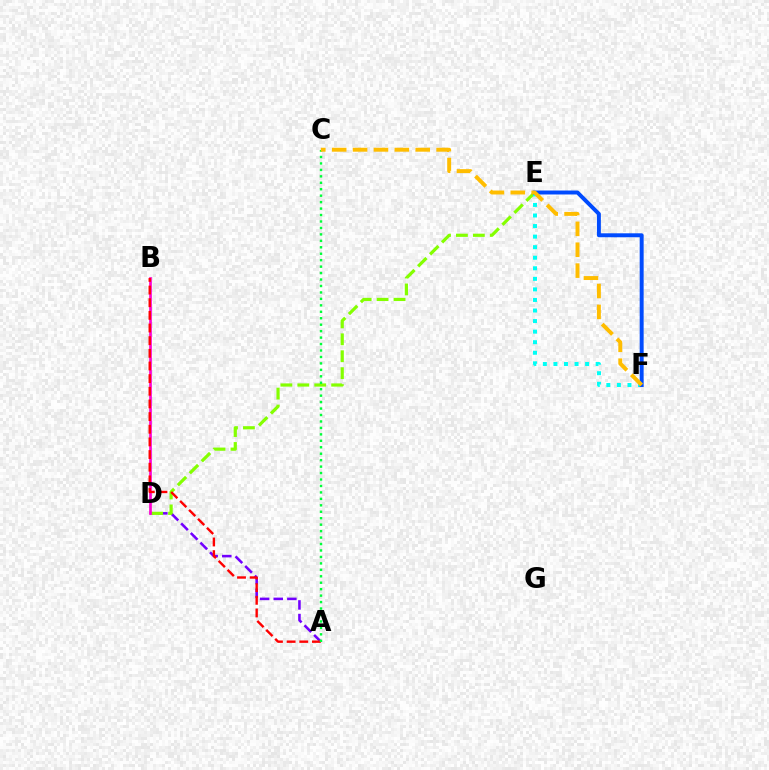{('A', 'D'): [{'color': '#7200ff', 'line_style': 'dashed', 'thickness': 1.85}], ('D', 'E'): [{'color': '#84ff00', 'line_style': 'dashed', 'thickness': 2.3}], ('E', 'F'): [{'color': '#00fff6', 'line_style': 'dotted', 'thickness': 2.87}, {'color': '#004bff', 'line_style': 'solid', 'thickness': 2.85}], ('B', 'D'): [{'color': '#ff00cf', 'line_style': 'solid', 'thickness': 1.92}], ('A', 'B'): [{'color': '#ff0000', 'line_style': 'dashed', 'thickness': 1.72}], ('A', 'C'): [{'color': '#00ff39', 'line_style': 'dotted', 'thickness': 1.75}], ('C', 'F'): [{'color': '#ffbd00', 'line_style': 'dashed', 'thickness': 2.84}]}